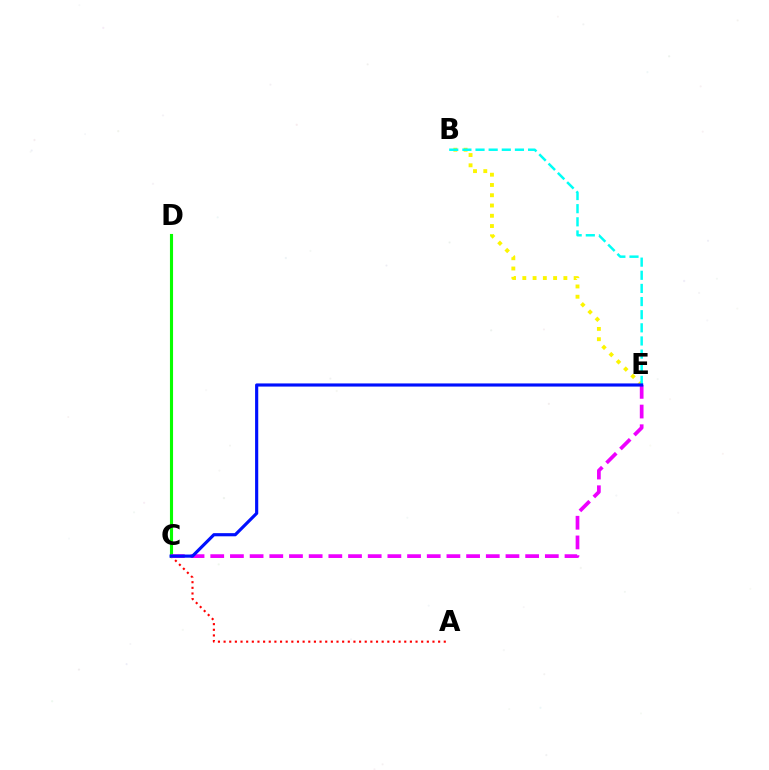{('B', 'E'): [{'color': '#fcf500', 'line_style': 'dotted', 'thickness': 2.79}, {'color': '#00fff6', 'line_style': 'dashed', 'thickness': 1.78}], ('A', 'C'): [{'color': '#ff0000', 'line_style': 'dotted', 'thickness': 1.53}], ('C', 'D'): [{'color': '#08ff00', 'line_style': 'solid', 'thickness': 2.24}], ('C', 'E'): [{'color': '#ee00ff', 'line_style': 'dashed', 'thickness': 2.67}, {'color': '#0010ff', 'line_style': 'solid', 'thickness': 2.27}]}